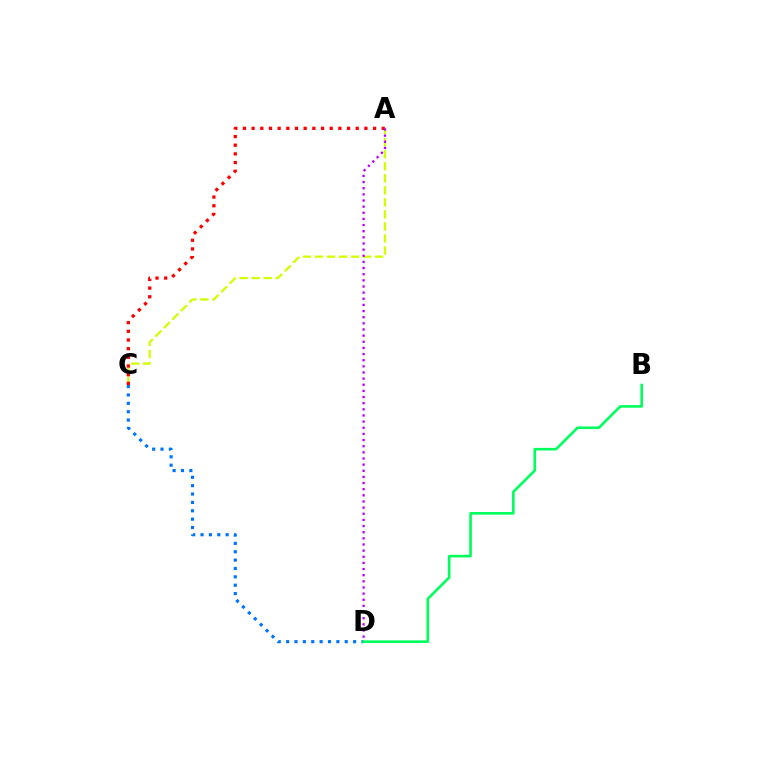{('C', 'D'): [{'color': '#0074ff', 'line_style': 'dotted', 'thickness': 2.27}], ('A', 'C'): [{'color': '#d1ff00', 'line_style': 'dashed', 'thickness': 1.63}, {'color': '#ff0000', 'line_style': 'dotted', 'thickness': 2.36}], ('B', 'D'): [{'color': '#00ff5c', 'line_style': 'solid', 'thickness': 1.88}], ('A', 'D'): [{'color': '#b900ff', 'line_style': 'dotted', 'thickness': 1.67}]}